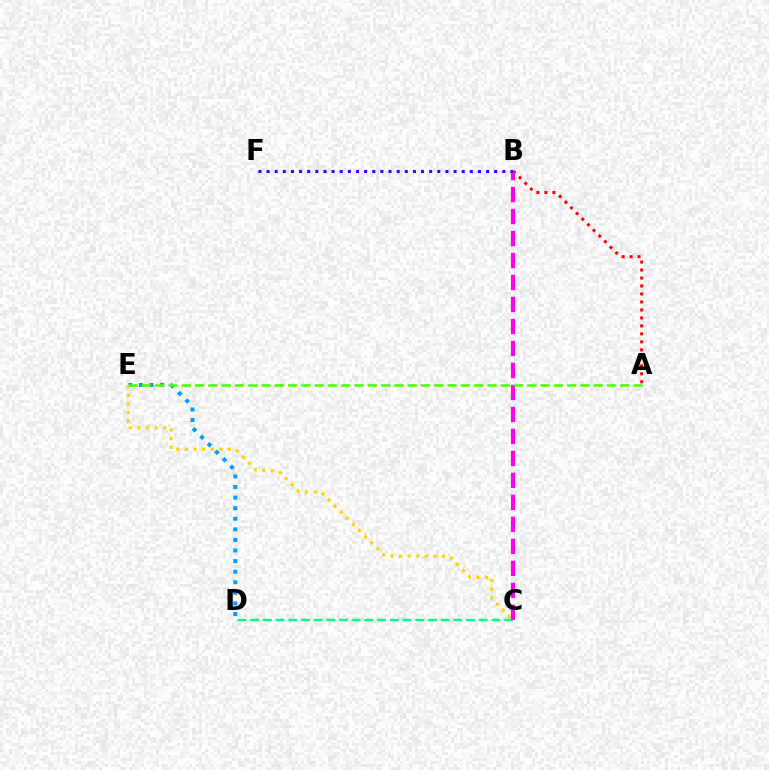{('C', 'D'): [{'color': '#00ff86', 'line_style': 'dashed', 'thickness': 1.72}], ('D', 'E'): [{'color': '#009eff', 'line_style': 'dotted', 'thickness': 2.88}], ('C', 'E'): [{'color': '#ffd500', 'line_style': 'dotted', 'thickness': 2.34}], ('A', 'B'): [{'color': '#ff0000', 'line_style': 'dotted', 'thickness': 2.17}], ('B', 'C'): [{'color': '#ff00ed', 'line_style': 'dashed', 'thickness': 2.99}], ('A', 'E'): [{'color': '#4fff00', 'line_style': 'dashed', 'thickness': 1.81}], ('B', 'F'): [{'color': '#3700ff', 'line_style': 'dotted', 'thickness': 2.21}]}